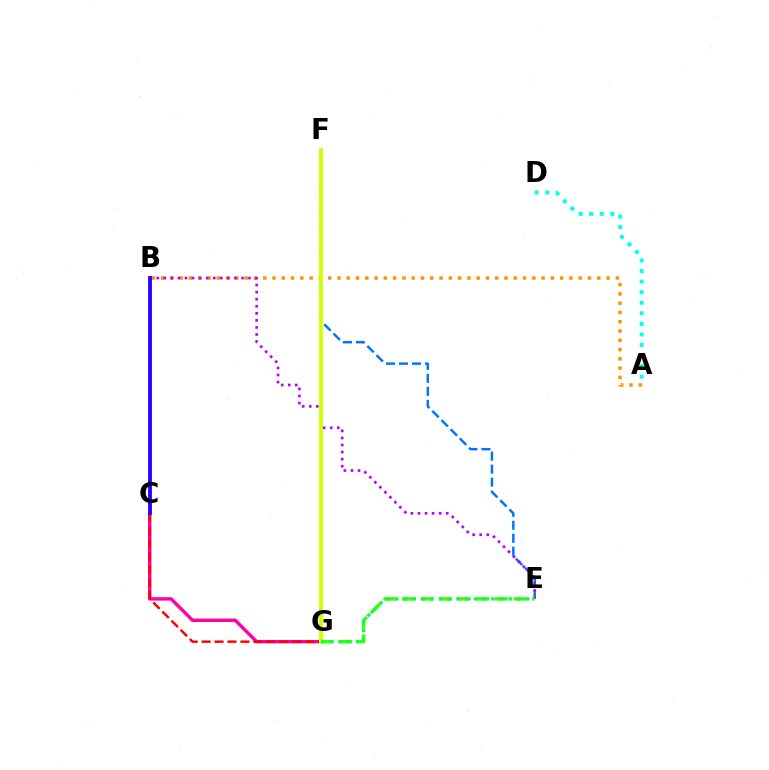{('A', 'B'): [{'color': '#ff9400', 'line_style': 'dotted', 'thickness': 2.52}], ('E', 'F'): [{'color': '#0074ff', 'line_style': 'dashed', 'thickness': 1.77}], ('C', 'G'): [{'color': '#ff00ac', 'line_style': 'solid', 'thickness': 2.45}, {'color': '#ff0000', 'line_style': 'dashed', 'thickness': 1.76}], ('A', 'D'): [{'color': '#00fff6', 'line_style': 'dotted', 'thickness': 2.87}], ('B', 'E'): [{'color': '#b900ff', 'line_style': 'dotted', 'thickness': 1.92}], ('E', 'G'): [{'color': '#3dff00', 'line_style': 'dashed', 'thickness': 2.52}, {'color': '#00ff5c', 'line_style': 'dotted', 'thickness': 2.37}], ('F', 'G'): [{'color': '#d1ff00', 'line_style': 'solid', 'thickness': 2.82}], ('B', 'C'): [{'color': '#2500ff', 'line_style': 'solid', 'thickness': 2.75}]}